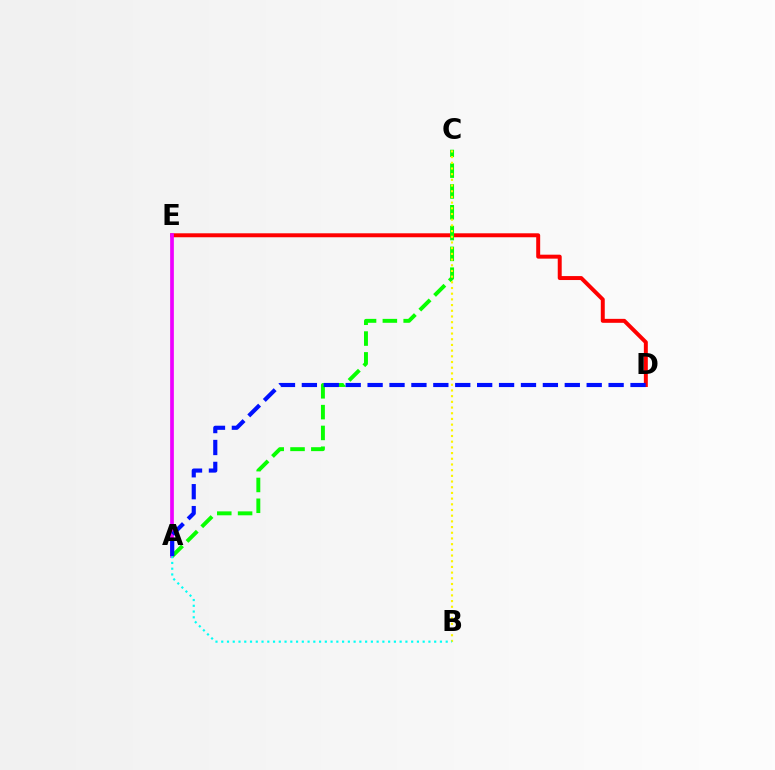{('D', 'E'): [{'color': '#ff0000', 'line_style': 'solid', 'thickness': 2.85}], ('A', 'E'): [{'color': '#ee00ff', 'line_style': 'solid', 'thickness': 2.67}], ('A', 'C'): [{'color': '#08ff00', 'line_style': 'dashed', 'thickness': 2.83}], ('B', 'C'): [{'color': '#fcf500', 'line_style': 'dotted', 'thickness': 1.55}], ('A', 'B'): [{'color': '#00fff6', 'line_style': 'dotted', 'thickness': 1.56}], ('A', 'D'): [{'color': '#0010ff', 'line_style': 'dashed', 'thickness': 2.98}]}